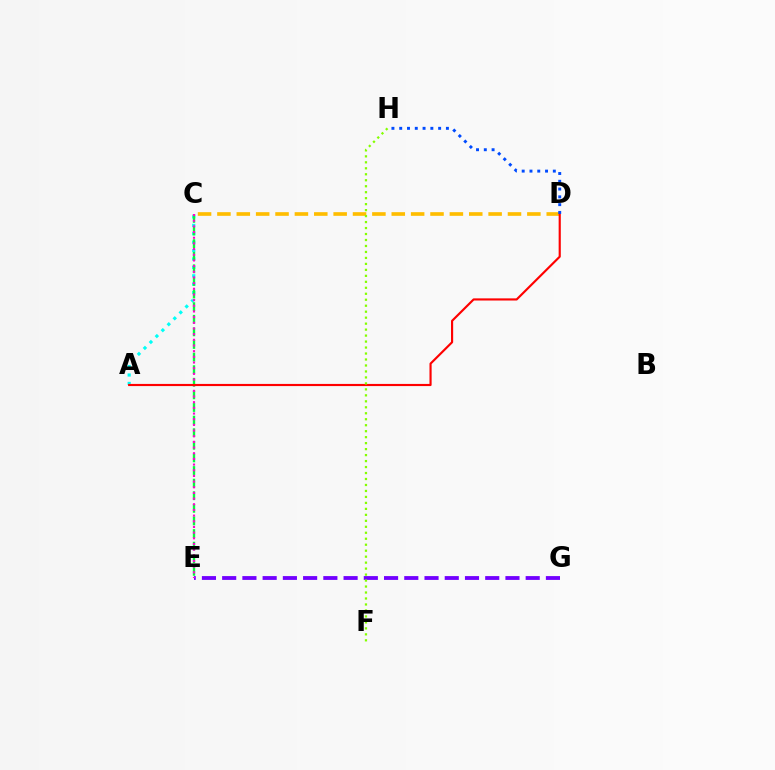{('A', 'C'): [{'color': '#00fff6', 'line_style': 'dotted', 'thickness': 2.28}], ('C', 'D'): [{'color': '#ffbd00', 'line_style': 'dashed', 'thickness': 2.63}], ('E', 'G'): [{'color': '#7200ff', 'line_style': 'dashed', 'thickness': 2.75}], ('C', 'E'): [{'color': '#00ff39', 'line_style': 'dashed', 'thickness': 1.71}, {'color': '#ff00cf', 'line_style': 'dotted', 'thickness': 1.54}], ('A', 'D'): [{'color': '#ff0000', 'line_style': 'solid', 'thickness': 1.55}], ('D', 'H'): [{'color': '#004bff', 'line_style': 'dotted', 'thickness': 2.11}], ('F', 'H'): [{'color': '#84ff00', 'line_style': 'dotted', 'thickness': 1.62}]}